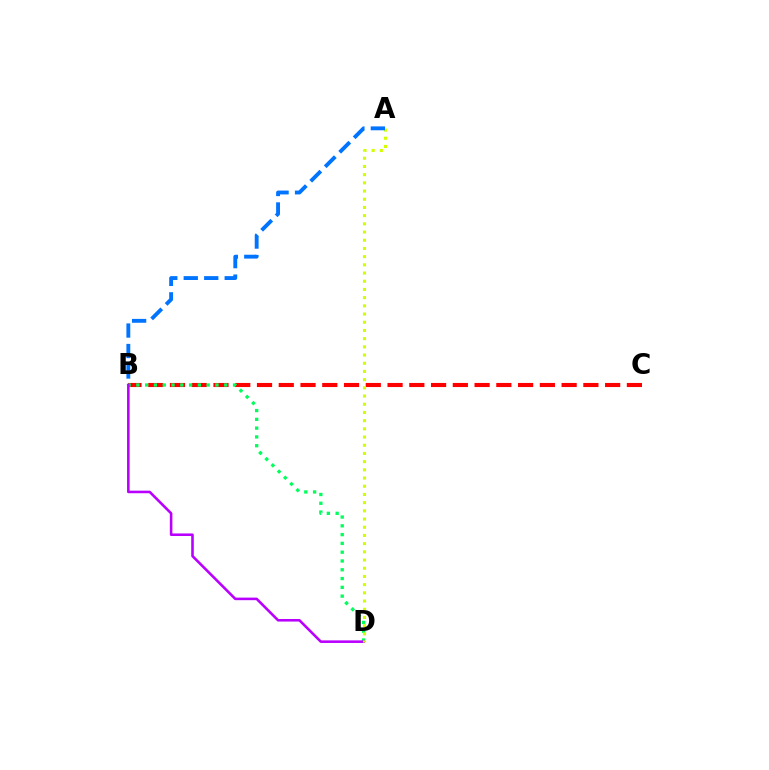{('B', 'C'): [{'color': '#ff0000', 'line_style': 'dashed', 'thickness': 2.96}], ('B', 'D'): [{'color': '#00ff5c', 'line_style': 'dotted', 'thickness': 2.39}, {'color': '#b900ff', 'line_style': 'solid', 'thickness': 1.86}], ('A', 'D'): [{'color': '#d1ff00', 'line_style': 'dotted', 'thickness': 2.23}], ('A', 'B'): [{'color': '#0074ff', 'line_style': 'dashed', 'thickness': 2.78}]}